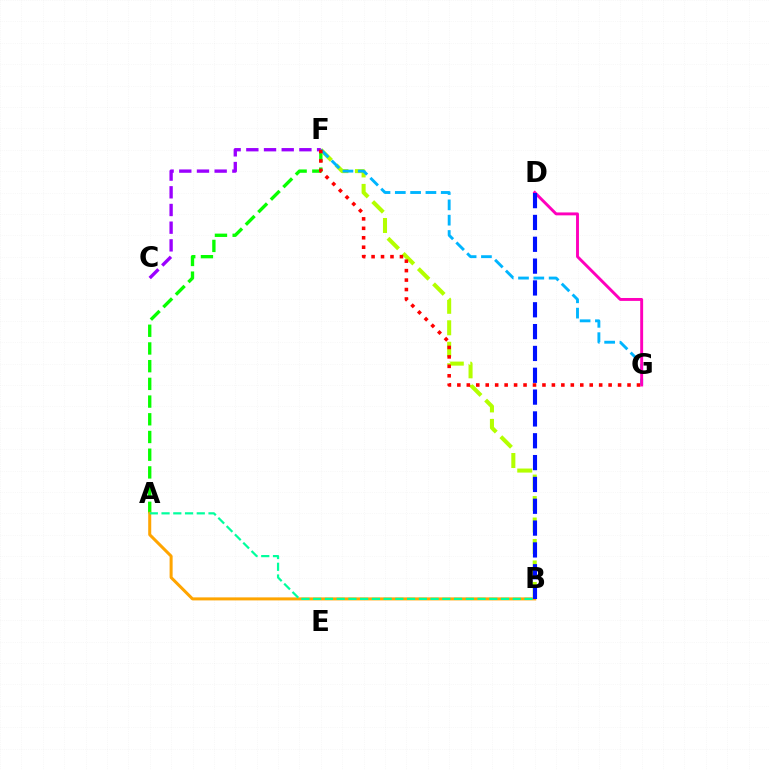{('A', 'F'): [{'color': '#08ff00', 'line_style': 'dashed', 'thickness': 2.41}], ('C', 'F'): [{'color': '#9b00ff', 'line_style': 'dashed', 'thickness': 2.4}], ('B', 'F'): [{'color': '#b3ff00', 'line_style': 'dashed', 'thickness': 2.92}], ('F', 'G'): [{'color': '#00b5ff', 'line_style': 'dashed', 'thickness': 2.08}, {'color': '#ff0000', 'line_style': 'dotted', 'thickness': 2.57}], ('A', 'B'): [{'color': '#ffa500', 'line_style': 'solid', 'thickness': 2.18}, {'color': '#00ff9d', 'line_style': 'dashed', 'thickness': 1.59}], ('D', 'G'): [{'color': '#ff00bd', 'line_style': 'solid', 'thickness': 2.1}], ('B', 'D'): [{'color': '#0010ff', 'line_style': 'dashed', 'thickness': 2.97}]}